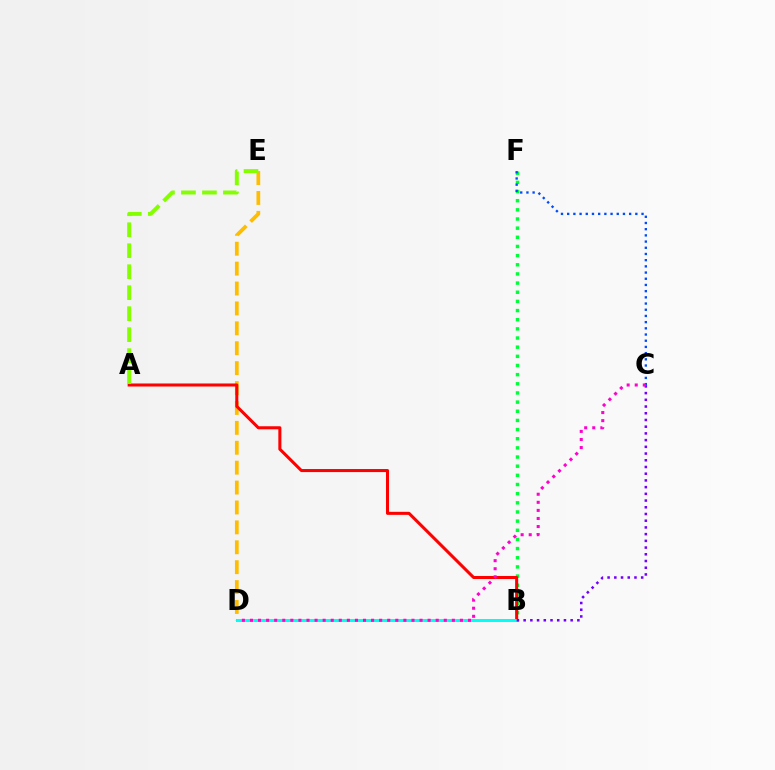{('D', 'E'): [{'color': '#ffbd00', 'line_style': 'dashed', 'thickness': 2.7}], ('B', 'F'): [{'color': '#00ff39', 'line_style': 'dotted', 'thickness': 2.49}], ('A', 'B'): [{'color': '#ff0000', 'line_style': 'solid', 'thickness': 2.2}], ('B', 'D'): [{'color': '#00fff6', 'line_style': 'solid', 'thickness': 2.16}], ('C', 'F'): [{'color': '#004bff', 'line_style': 'dotted', 'thickness': 1.68}], ('A', 'E'): [{'color': '#84ff00', 'line_style': 'dashed', 'thickness': 2.85}], ('B', 'C'): [{'color': '#7200ff', 'line_style': 'dotted', 'thickness': 1.82}], ('C', 'D'): [{'color': '#ff00cf', 'line_style': 'dotted', 'thickness': 2.19}]}